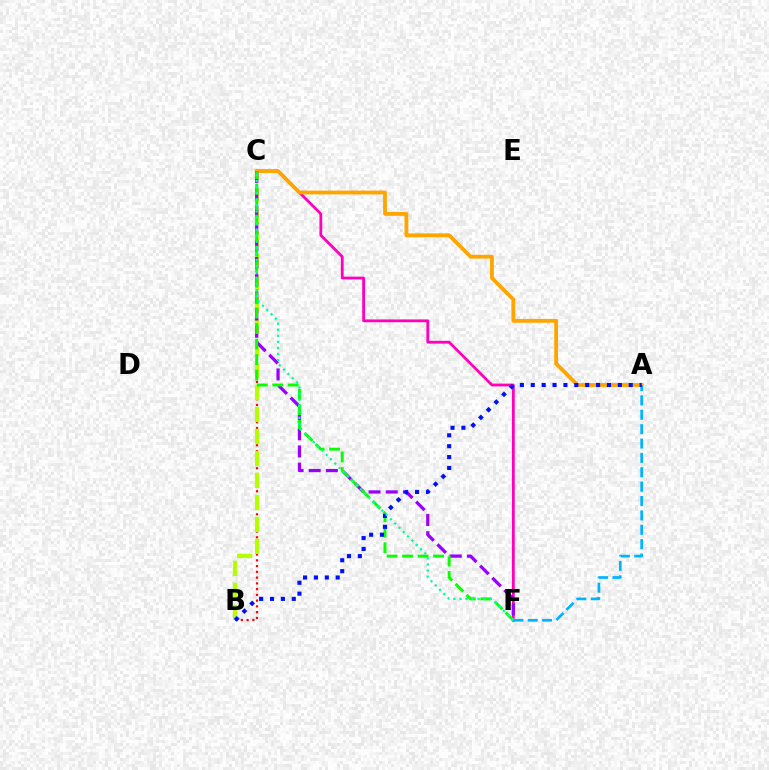{('C', 'F'): [{'color': '#ff00bd', 'line_style': 'solid', 'thickness': 2.02}, {'color': '#9b00ff', 'line_style': 'dashed', 'thickness': 2.33}, {'color': '#08ff00', 'line_style': 'dashed', 'thickness': 2.1}, {'color': '#00ff9d', 'line_style': 'dotted', 'thickness': 1.65}], ('B', 'C'): [{'color': '#ff0000', 'line_style': 'dotted', 'thickness': 1.56}, {'color': '#b3ff00', 'line_style': 'dashed', 'thickness': 2.99}], ('A', 'C'): [{'color': '#ffa500', 'line_style': 'solid', 'thickness': 2.75}], ('A', 'F'): [{'color': '#00b5ff', 'line_style': 'dashed', 'thickness': 1.95}], ('A', 'B'): [{'color': '#0010ff', 'line_style': 'dotted', 'thickness': 2.96}]}